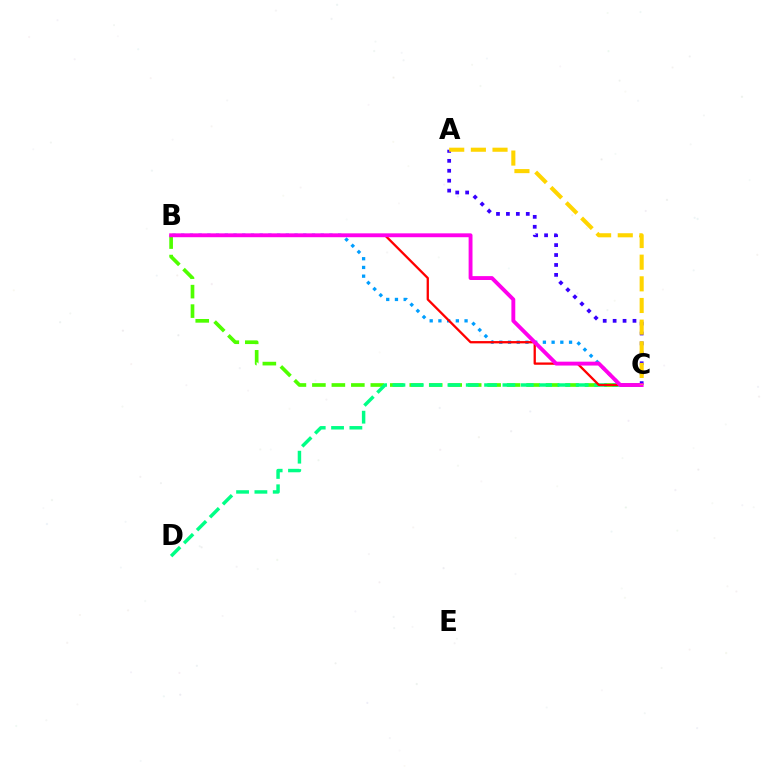{('B', 'C'): [{'color': '#4fff00', 'line_style': 'dashed', 'thickness': 2.65}, {'color': '#009eff', 'line_style': 'dotted', 'thickness': 2.37}, {'color': '#ff0000', 'line_style': 'solid', 'thickness': 1.65}, {'color': '#ff00ed', 'line_style': 'solid', 'thickness': 2.79}], ('C', 'D'): [{'color': '#00ff86', 'line_style': 'dashed', 'thickness': 2.49}], ('A', 'C'): [{'color': '#3700ff', 'line_style': 'dotted', 'thickness': 2.7}, {'color': '#ffd500', 'line_style': 'dashed', 'thickness': 2.94}]}